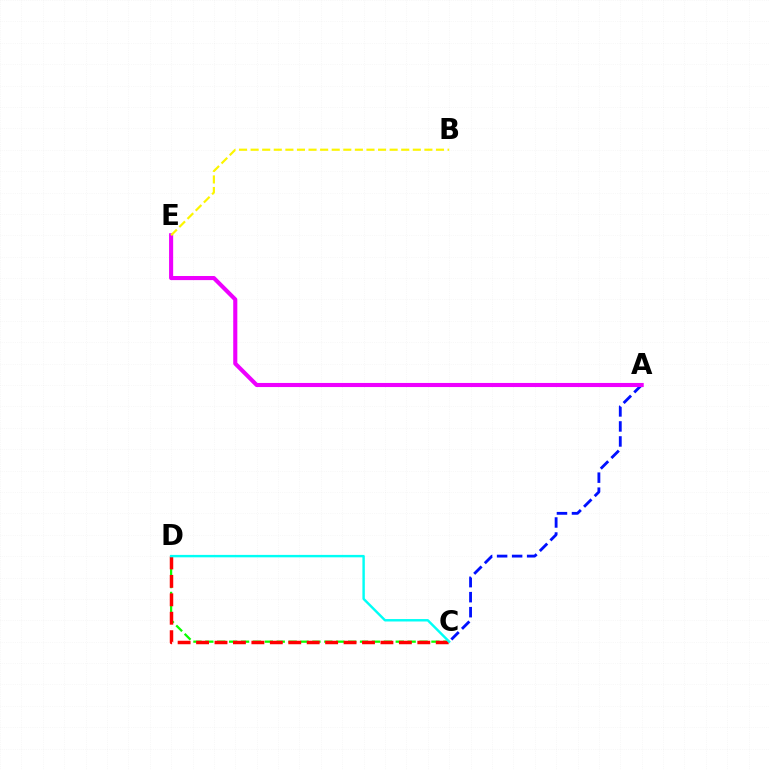{('A', 'C'): [{'color': '#0010ff', 'line_style': 'dashed', 'thickness': 2.04}], ('C', 'D'): [{'color': '#08ff00', 'line_style': 'dashed', 'thickness': 1.62}, {'color': '#ff0000', 'line_style': 'dashed', 'thickness': 2.5}, {'color': '#00fff6', 'line_style': 'solid', 'thickness': 1.75}], ('A', 'E'): [{'color': '#ee00ff', 'line_style': 'solid', 'thickness': 2.95}], ('B', 'E'): [{'color': '#fcf500', 'line_style': 'dashed', 'thickness': 1.57}]}